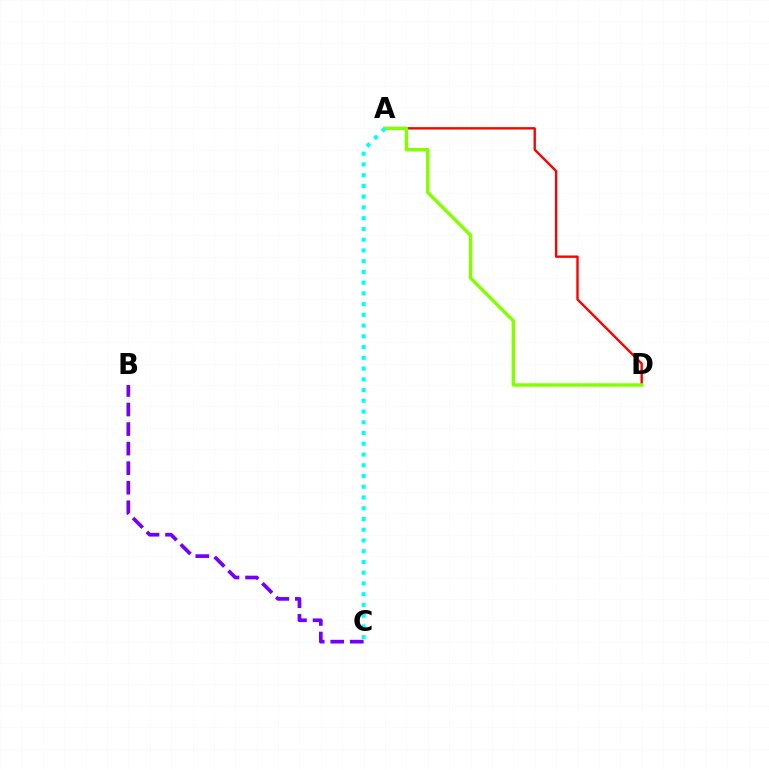{('A', 'D'): [{'color': '#ff0000', 'line_style': 'solid', 'thickness': 1.72}, {'color': '#84ff00', 'line_style': 'solid', 'thickness': 2.47}], ('B', 'C'): [{'color': '#7200ff', 'line_style': 'dashed', 'thickness': 2.66}], ('A', 'C'): [{'color': '#00fff6', 'line_style': 'dotted', 'thickness': 2.92}]}